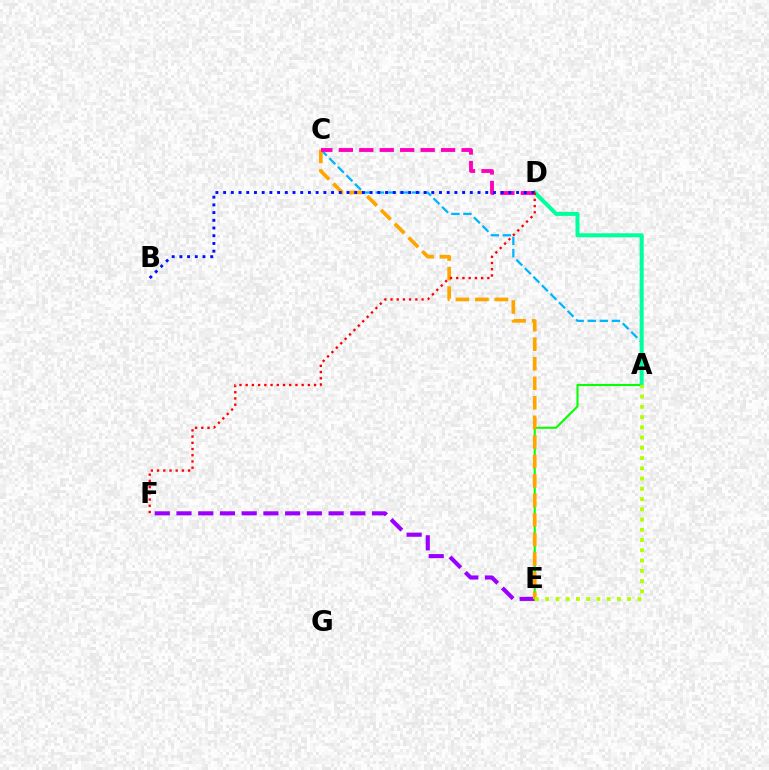{('A', 'C'): [{'color': '#00b5ff', 'line_style': 'dashed', 'thickness': 1.64}], ('E', 'F'): [{'color': '#9b00ff', 'line_style': 'dashed', 'thickness': 2.95}], ('A', 'E'): [{'color': '#08ff00', 'line_style': 'solid', 'thickness': 1.51}, {'color': '#b3ff00', 'line_style': 'dotted', 'thickness': 2.78}], ('C', 'E'): [{'color': '#ffa500', 'line_style': 'dashed', 'thickness': 2.65}], ('A', 'D'): [{'color': '#00ff9d', 'line_style': 'solid', 'thickness': 2.89}], ('C', 'D'): [{'color': '#ff00bd', 'line_style': 'dashed', 'thickness': 2.78}], ('B', 'D'): [{'color': '#0010ff', 'line_style': 'dotted', 'thickness': 2.09}], ('D', 'F'): [{'color': '#ff0000', 'line_style': 'dotted', 'thickness': 1.69}]}